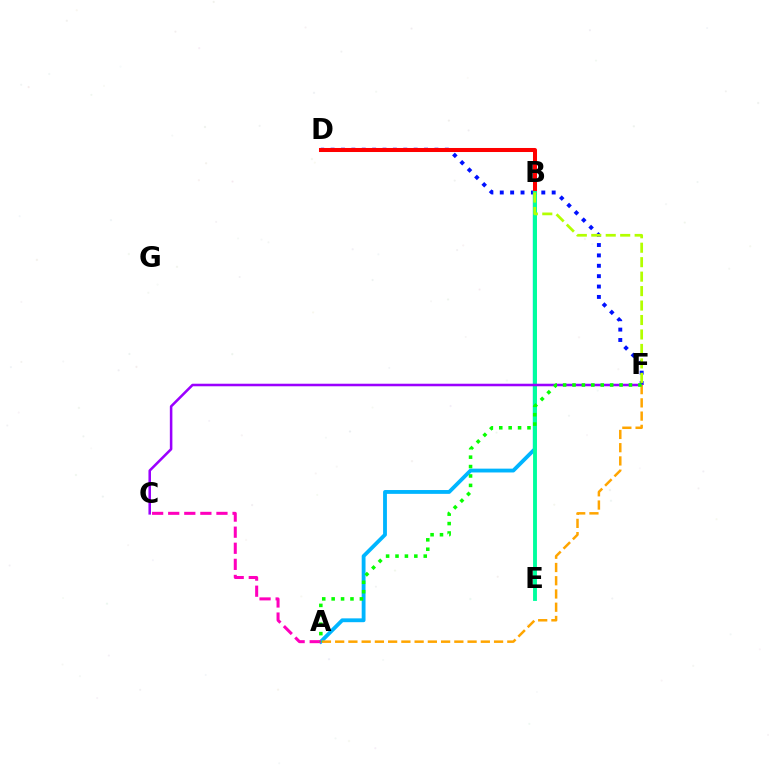{('D', 'F'): [{'color': '#0010ff', 'line_style': 'dotted', 'thickness': 2.82}], ('A', 'B'): [{'color': '#00b5ff', 'line_style': 'solid', 'thickness': 2.76}], ('A', 'C'): [{'color': '#ff00bd', 'line_style': 'dashed', 'thickness': 2.18}], ('B', 'D'): [{'color': '#ff0000', 'line_style': 'solid', 'thickness': 2.91}], ('B', 'E'): [{'color': '#00ff9d', 'line_style': 'solid', 'thickness': 2.79}], ('C', 'F'): [{'color': '#9b00ff', 'line_style': 'solid', 'thickness': 1.83}], ('B', 'F'): [{'color': '#b3ff00', 'line_style': 'dashed', 'thickness': 1.96}], ('A', 'F'): [{'color': '#ffa500', 'line_style': 'dashed', 'thickness': 1.8}, {'color': '#08ff00', 'line_style': 'dotted', 'thickness': 2.56}]}